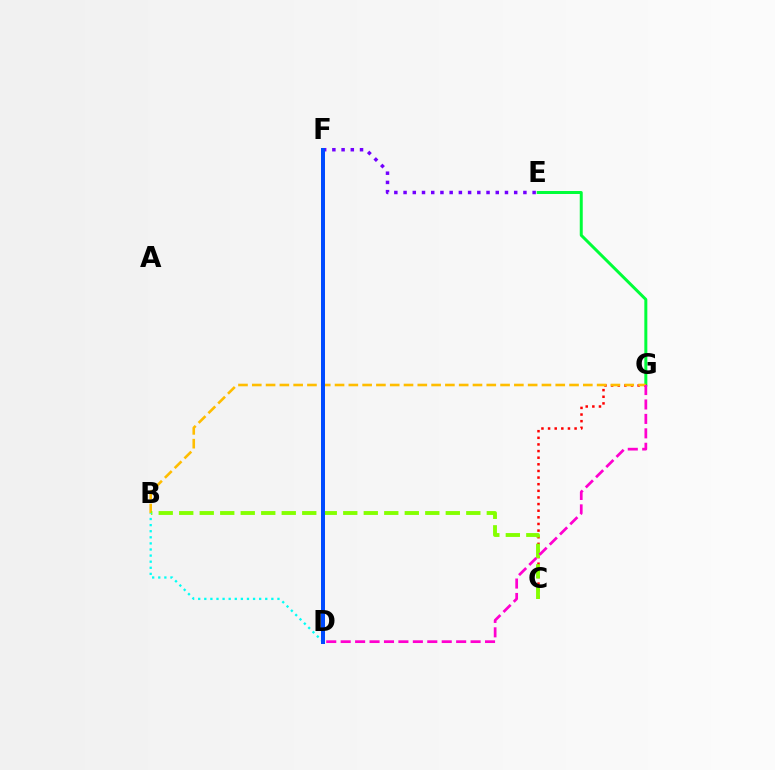{('E', 'G'): [{'color': '#00ff39', 'line_style': 'solid', 'thickness': 2.15}], ('C', 'G'): [{'color': '#ff0000', 'line_style': 'dotted', 'thickness': 1.8}], ('B', 'G'): [{'color': '#ffbd00', 'line_style': 'dashed', 'thickness': 1.87}], ('E', 'F'): [{'color': '#7200ff', 'line_style': 'dotted', 'thickness': 2.5}], ('B', 'C'): [{'color': '#84ff00', 'line_style': 'dashed', 'thickness': 2.79}], ('B', 'D'): [{'color': '#00fff6', 'line_style': 'dotted', 'thickness': 1.66}], ('D', 'G'): [{'color': '#ff00cf', 'line_style': 'dashed', 'thickness': 1.96}], ('D', 'F'): [{'color': '#004bff', 'line_style': 'solid', 'thickness': 2.88}]}